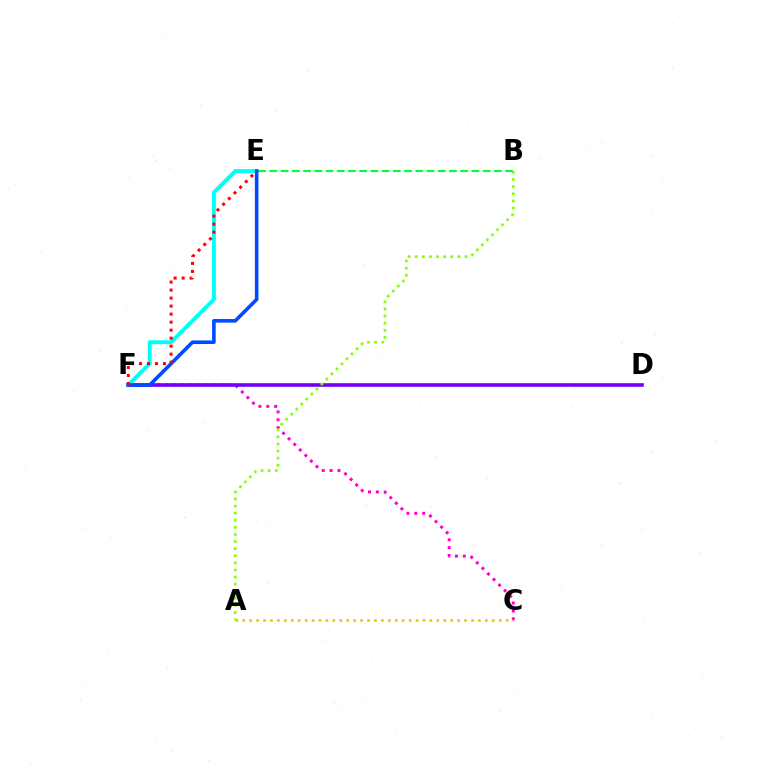{('B', 'E'): [{'color': '#00ff39', 'line_style': 'dashed', 'thickness': 1.52}], ('C', 'F'): [{'color': '#ff00cf', 'line_style': 'dotted', 'thickness': 2.14}], ('D', 'F'): [{'color': '#7200ff', 'line_style': 'solid', 'thickness': 2.61}], ('A', 'C'): [{'color': '#ffbd00', 'line_style': 'dotted', 'thickness': 1.88}], ('E', 'F'): [{'color': '#00fff6', 'line_style': 'solid', 'thickness': 2.83}, {'color': '#004bff', 'line_style': 'solid', 'thickness': 2.59}, {'color': '#ff0000', 'line_style': 'dotted', 'thickness': 2.18}], ('A', 'B'): [{'color': '#84ff00', 'line_style': 'dotted', 'thickness': 1.93}]}